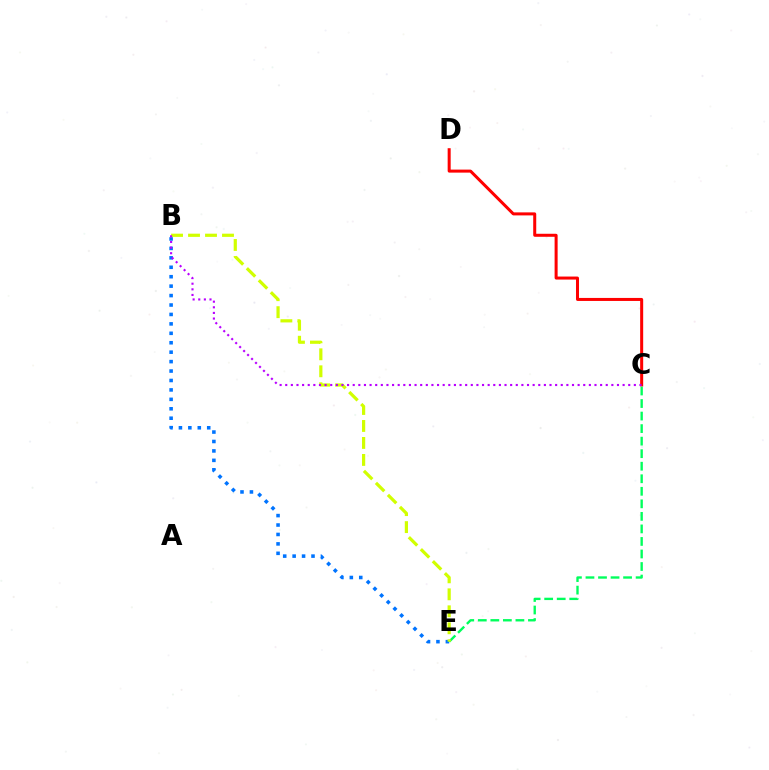{('B', 'E'): [{'color': '#0074ff', 'line_style': 'dotted', 'thickness': 2.56}, {'color': '#d1ff00', 'line_style': 'dashed', 'thickness': 2.31}], ('C', 'D'): [{'color': '#ff0000', 'line_style': 'solid', 'thickness': 2.17}], ('C', 'E'): [{'color': '#00ff5c', 'line_style': 'dashed', 'thickness': 1.7}], ('B', 'C'): [{'color': '#b900ff', 'line_style': 'dotted', 'thickness': 1.53}]}